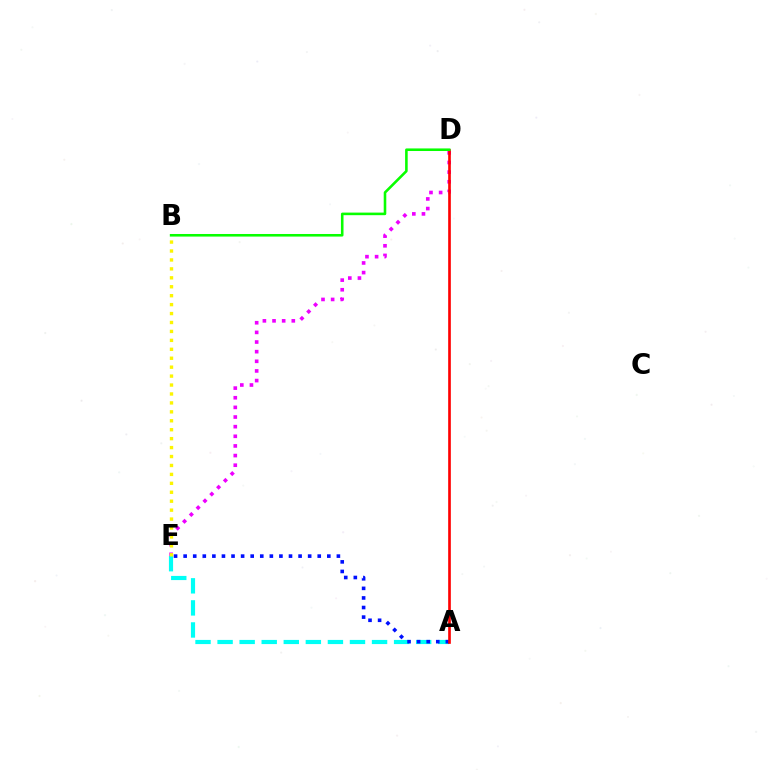{('D', 'E'): [{'color': '#ee00ff', 'line_style': 'dotted', 'thickness': 2.62}], ('A', 'E'): [{'color': '#00fff6', 'line_style': 'dashed', 'thickness': 3.0}, {'color': '#0010ff', 'line_style': 'dotted', 'thickness': 2.6}], ('B', 'E'): [{'color': '#fcf500', 'line_style': 'dotted', 'thickness': 2.43}], ('A', 'D'): [{'color': '#ff0000', 'line_style': 'solid', 'thickness': 1.92}], ('B', 'D'): [{'color': '#08ff00', 'line_style': 'solid', 'thickness': 1.86}]}